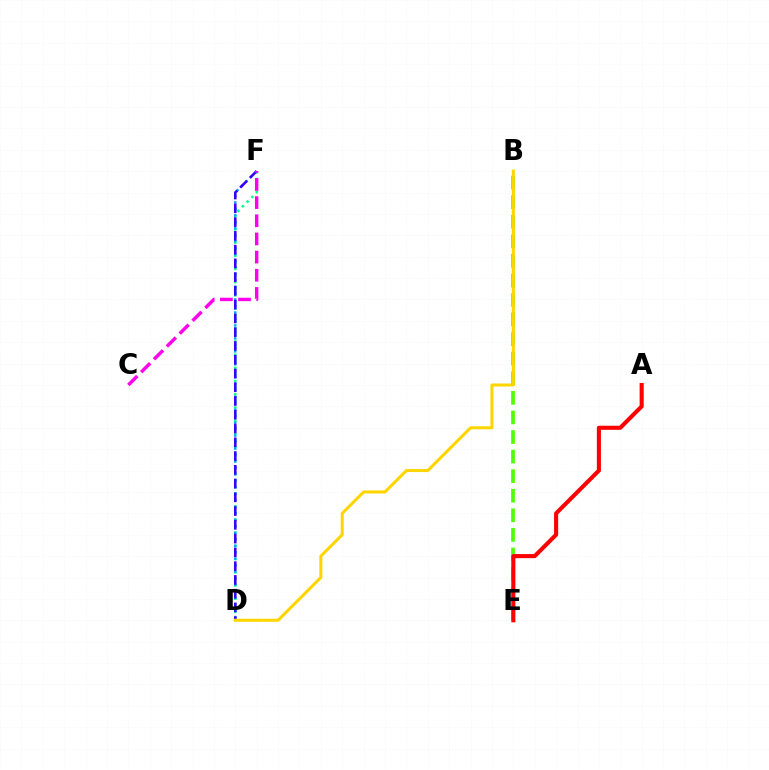{('D', 'F'): [{'color': '#00ff86', 'line_style': 'dotted', 'thickness': 1.79}, {'color': '#009eff', 'line_style': 'dotted', 'thickness': 1.76}, {'color': '#3700ff', 'line_style': 'dashed', 'thickness': 1.87}], ('B', 'E'): [{'color': '#4fff00', 'line_style': 'dashed', 'thickness': 2.66}], ('A', 'E'): [{'color': '#ff0000', 'line_style': 'solid', 'thickness': 2.94}], ('C', 'F'): [{'color': '#ff00ed', 'line_style': 'dashed', 'thickness': 2.47}], ('B', 'D'): [{'color': '#ffd500', 'line_style': 'solid', 'thickness': 2.18}]}